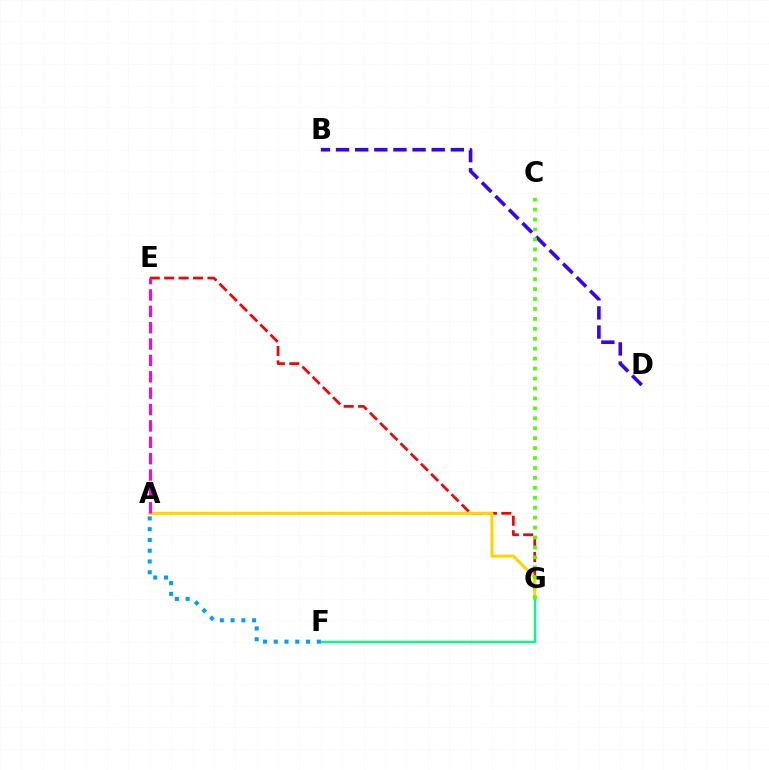{('E', 'G'): [{'color': '#ff0000', 'line_style': 'dashed', 'thickness': 1.96}], ('B', 'D'): [{'color': '#3700ff', 'line_style': 'dashed', 'thickness': 2.6}], ('A', 'G'): [{'color': '#ffd500', 'line_style': 'solid', 'thickness': 2.19}], ('A', 'E'): [{'color': '#ff00ed', 'line_style': 'dashed', 'thickness': 2.22}], ('F', 'G'): [{'color': '#00ff86', 'line_style': 'solid', 'thickness': 1.68}], ('C', 'G'): [{'color': '#4fff00', 'line_style': 'dotted', 'thickness': 2.7}], ('A', 'F'): [{'color': '#009eff', 'line_style': 'dotted', 'thickness': 2.92}]}